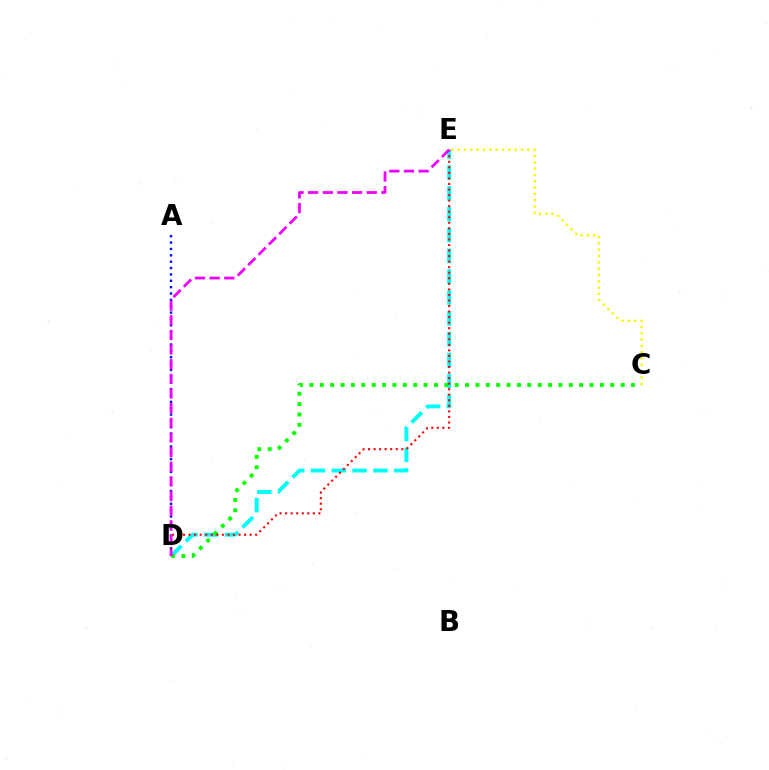{('C', 'E'): [{'color': '#fcf500', 'line_style': 'dotted', 'thickness': 1.72}], ('D', 'E'): [{'color': '#00fff6', 'line_style': 'dashed', 'thickness': 2.83}, {'color': '#ff0000', 'line_style': 'dotted', 'thickness': 1.51}, {'color': '#ee00ff', 'line_style': 'dashed', 'thickness': 1.99}], ('A', 'D'): [{'color': '#0010ff', 'line_style': 'dotted', 'thickness': 1.73}], ('C', 'D'): [{'color': '#08ff00', 'line_style': 'dotted', 'thickness': 2.82}]}